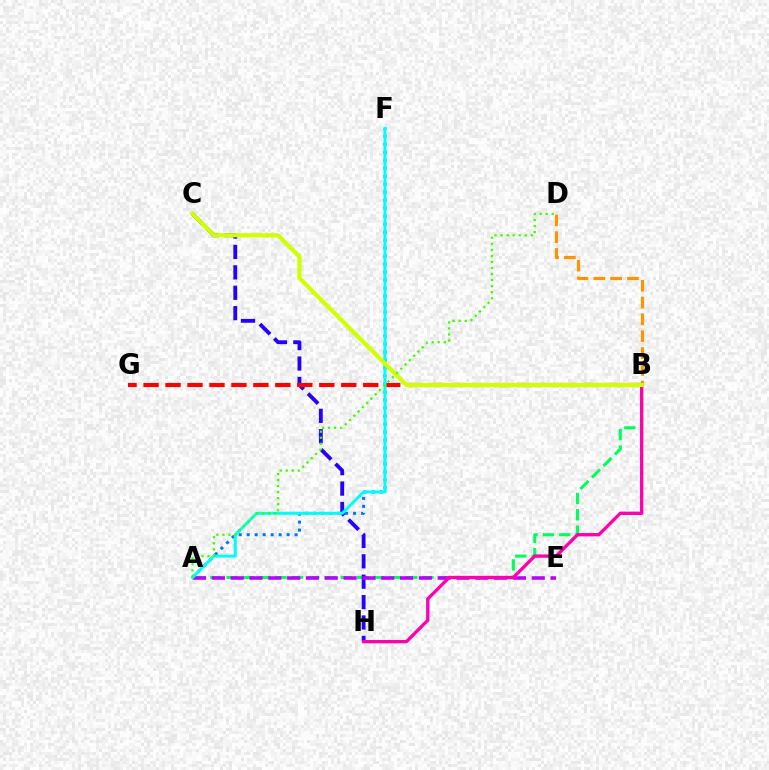{('A', 'B'): [{'color': '#00ff5c', 'line_style': 'dashed', 'thickness': 2.22}], ('C', 'H'): [{'color': '#2500ff', 'line_style': 'dashed', 'thickness': 2.77}], ('A', 'E'): [{'color': '#b900ff', 'line_style': 'dashed', 'thickness': 2.56}], ('A', 'F'): [{'color': '#0074ff', 'line_style': 'dotted', 'thickness': 2.17}, {'color': '#00fff6', 'line_style': 'solid', 'thickness': 2.17}], ('B', 'D'): [{'color': '#ff9400', 'line_style': 'dashed', 'thickness': 2.29}], ('B', 'H'): [{'color': '#ff00ac', 'line_style': 'solid', 'thickness': 2.38}], ('B', 'G'): [{'color': '#ff0000', 'line_style': 'dashed', 'thickness': 2.98}], ('B', 'C'): [{'color': '#d1ff00', 'line_style': 'solid', 'thickness': 2.99}], ('A', 'D'): [{'color': '#3dff00', 'line_style': 'dotted', 'thickness': 1.64}]}